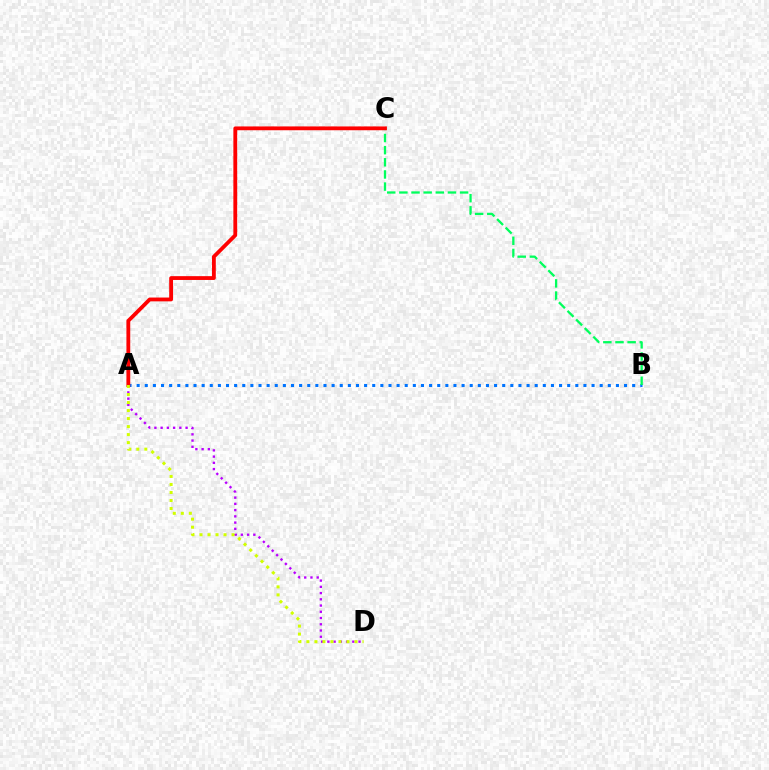{('A', 'D'): [{'color': '#b900ff', 'line_style': 'dotted', 'thickness': 1.69}, {'color': '#d1ff00', 'line_style': 'dotted', 'thickness': 2.18}], ('A', 'B'): [{'color': '#0074ff', 'line_style': 'dotted', 'thickness': 2.21}], ('B', 'C'): [{'color': '#00ff5c', 'line_style': 'dashed', 'thickness': 1.65}], ('A', 'C'): [{'color': '#ff0000', 'line_style': 'solid', 'thickness': 2.74}]}